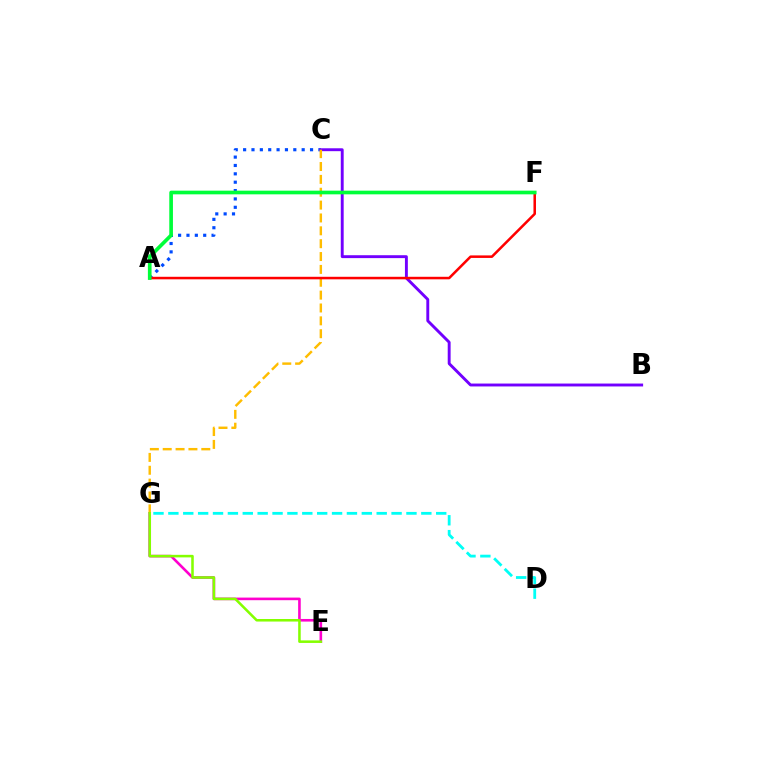{('E', 'G'): [{'color': '#ff00cf', 'line_style': 'solid', 'thickness': 1.88}, {'color': '#84ff00', 'line_style': 'solid', 'thickness': 1.83}], ('A', 'C'): [{'color': '#004bff', 'line_style': 'dotted', 'thickness': 2.27}], ('D', 'G'): [{'color': '#00fff6', 'line_style': 'dashed', 'thickness': 2.02}], ('B', 'C'): [{'color': '#7200ff', 'line_style': 'solid', 'thickness': 2.09}], ('C', 'G'): [{'color': '#ffbd00', 'line_style': 'dashed', 'thickness': 1.75}], ('A', 'F'): [{'color': '#ff0000', 'line_style': 'solid', 'thickness': 1.82}, {'color': '#00ff39', 'line_style': 'solid', 'thickness': 2.64}]}